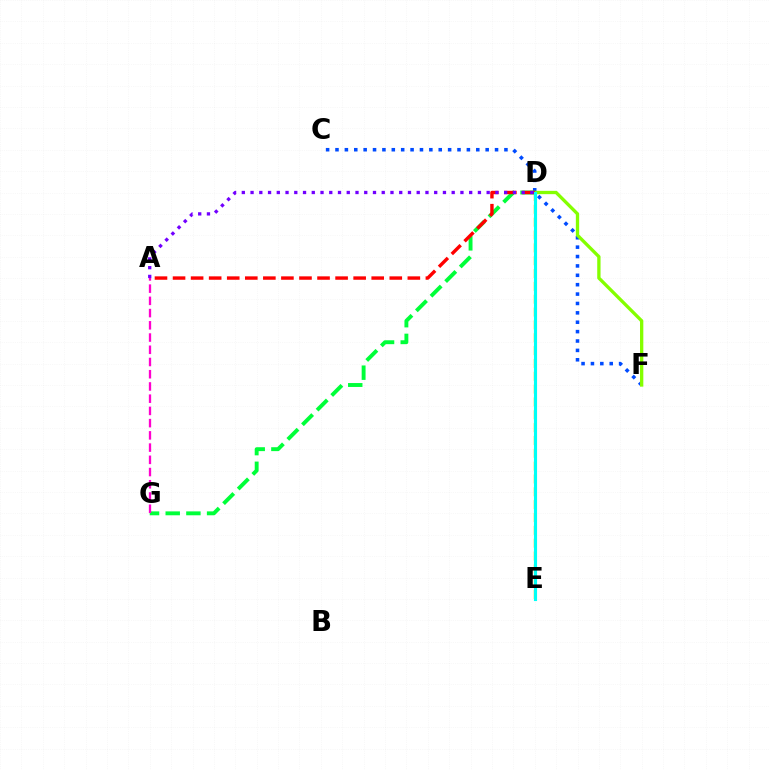{('D', 'E'): [{'color': '#ffbd00', 'line_style': 'dashed', 'thickness': 1.74}, {'color': '#00fff6', 'line_style': 'solid', 'thickness': 2.25}], ('C', 'F'): [{'color': '#004bff', 'line_style': 'dotted', 'thickness': 2.55}], ('D', 'G'): [{'color': '#00ff39', 'line_style': 'dashed', 'thickness': 2.81}], ('A', 'G'): [{'color': '#ff00cf', 'line_style': 'dashed', 'thickness': 1.66}], ('D', 'F'): [{'color': '#84ff00', 'line_style': 'solid', 'thickness': 2.39}], ('A', 'D'): [{'color': '#ff0000', 'line_style': 'dashed', 'thickness': 2.45}, {'color': '#7200ff', 'line_style': 'dotted', 'thickness': 2.38}]}